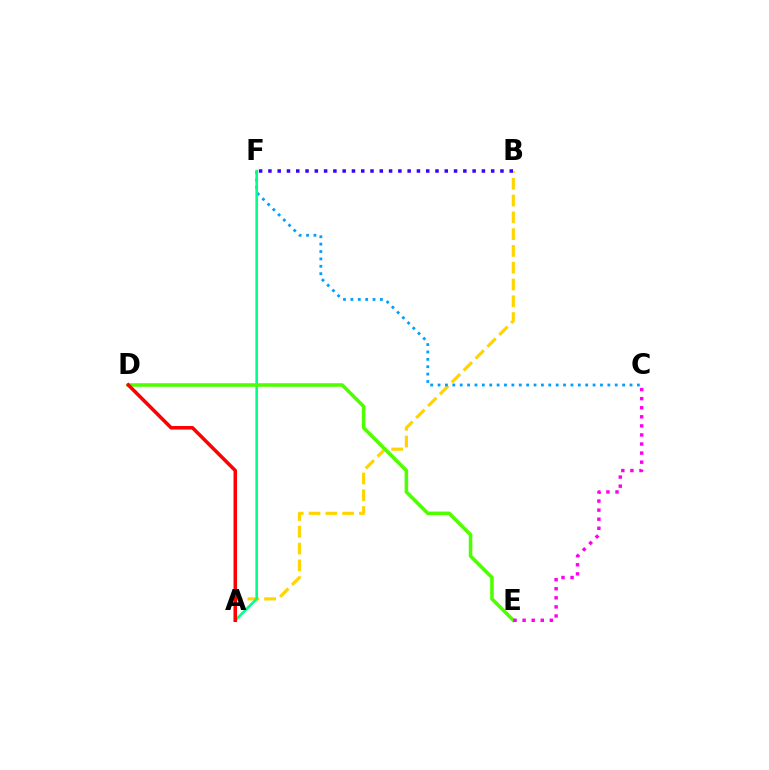{('A', 'B'): [{'color': '#ffd500', 'line_style': 'dashed', 'thickness': 2.28}], ('C', 'F'): [{'color': '#009eff', 'line_style': 'dotted', 'thickness': 2.01}], ('A', 'F'): [{'color': '#00ff86', 'line_style': 'solid', 'thickness': 1.88}], ('D', 'E'): [{'color': '#4fff00', 'line_style': 'solid', 'thickness': 2.56}], ('B', 'F'): [{'color': '#3700ff', 'line_style': 'dotted', 'thickness': 2.52}], ('A', 'D'): [{'color': '#ff0000', 'line_style': 'solid', 'thickness': 2.54}], ('C', 'E'): [{'color': '#ff00ed', 'line_style': 'dotted', 'thickness': 2.47}]}